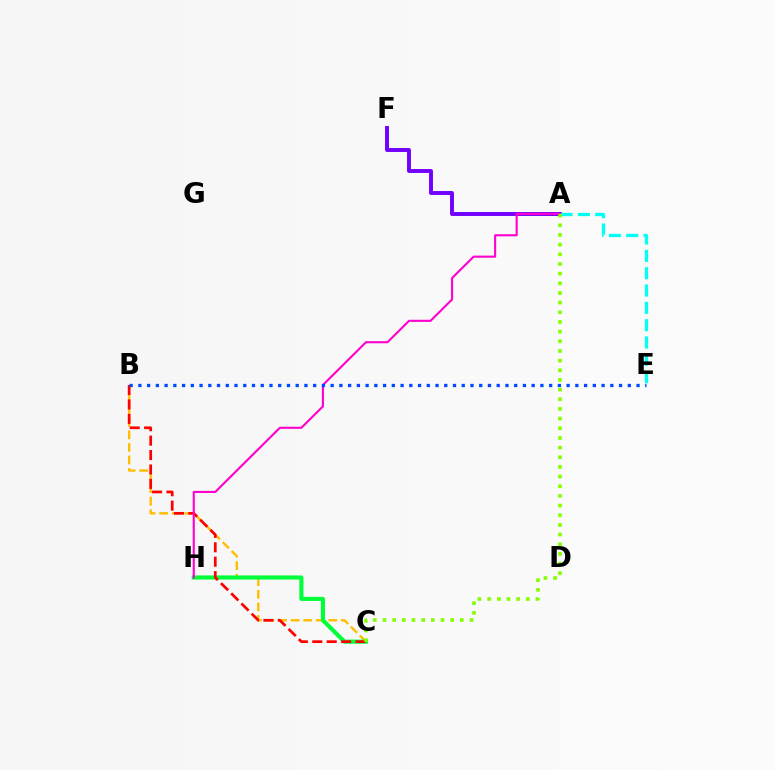{('A', 'F'): [{'color': '#7200ff', 'line_style': 'solid', 'thickness': 2.82}], ('B', 'C'): [{'color': '#ffbd00', 'line_style': 'dashed', 'thickness': 1.7}, {'color': '#ff0000', 'line_style': 'dashed', 'thickness': 1.96}], ('A', 'E'): [{'color': '#00fff6', 'line_style': 'dashed', 'thickness': 2.35}], ('C', 'H'): [{'color': '#00ff39', 'line_style': 'solid', 'thickness': 2.97}], ('A', 'H'): [{'color': '#ff00cf', 'line_style': 'solid', 'thickness': 1.52}], ('B', 'E'): [{'color': '#004bff', 'line_style': 'dotted', 'thickness': 2.37}], ('A', 'C'): [{'color': '#84ff00', 'line_style': 'dotted', 'thickness': 2.63}]}